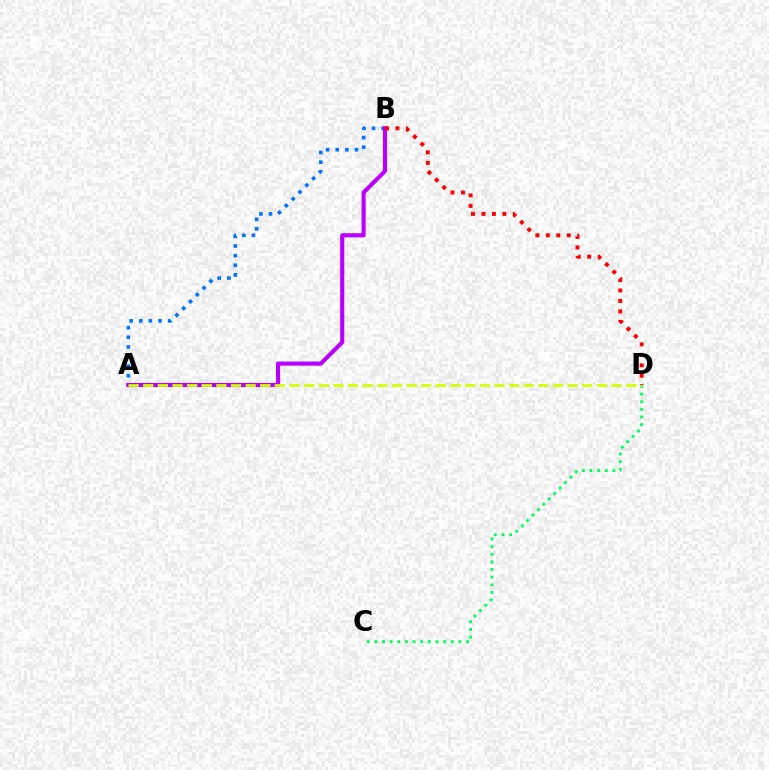{('C', 'D'): [{'color': '#00ff5c', 'line_style': 'dotted', 'thickness': 2.08}], ('A', 'B'): [{'color': '#0074ff', 'line_style': 'dotted', 'thickness': 2.61}, {'color': '#b900ff', 'line_style': 'solid', 'thickness': 2.97}], ('A', 'D'): [{'color': '#d1ff00', 'line_style': 'dashed', 'thickness': 1.99}], ('B', 'D'): [{'color': '#ff0000', 'line_style': 'dotted', 'thickness': 2.84}]}